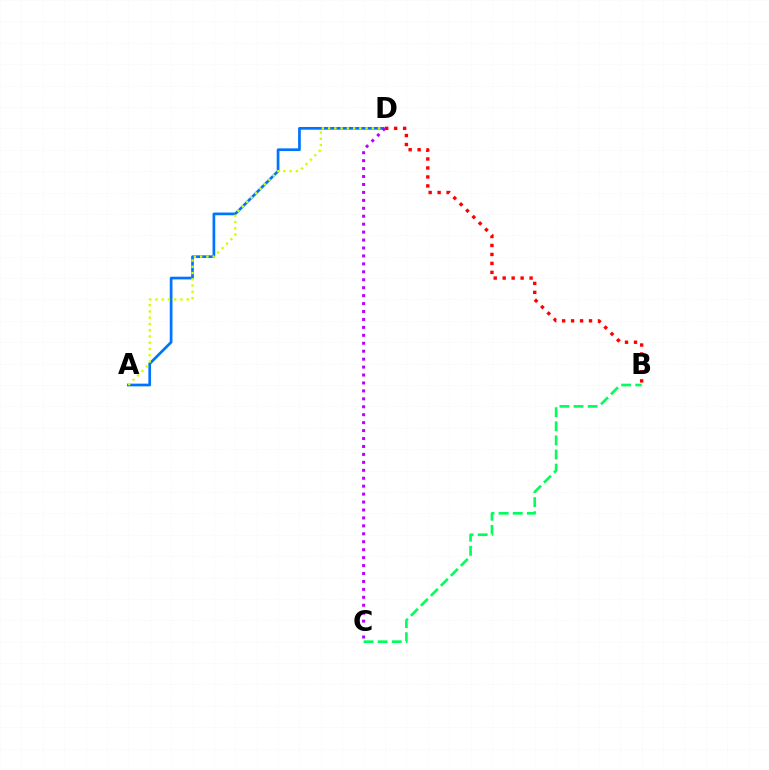{('A', 'D'): [{'color': '#0074ff', 'line_style': 'solid', 'thickness': 1.95}, {'color': '#d1ff00', 'line_style': 'dotted', 'thickness': 1.7}], ('B', 'D'): [{'color': '#ff0000', 'line_style': 'dotted', 'thickness': 2.44}], ('B', 'C'): [{'color': '#00ff5c', 'line_style': 'dashed', 'thickness': 1.92}], ('C', 'D'): [{'color': '#b900ff', 'line_style': 'dotted', 'thickness': 2.16}]}